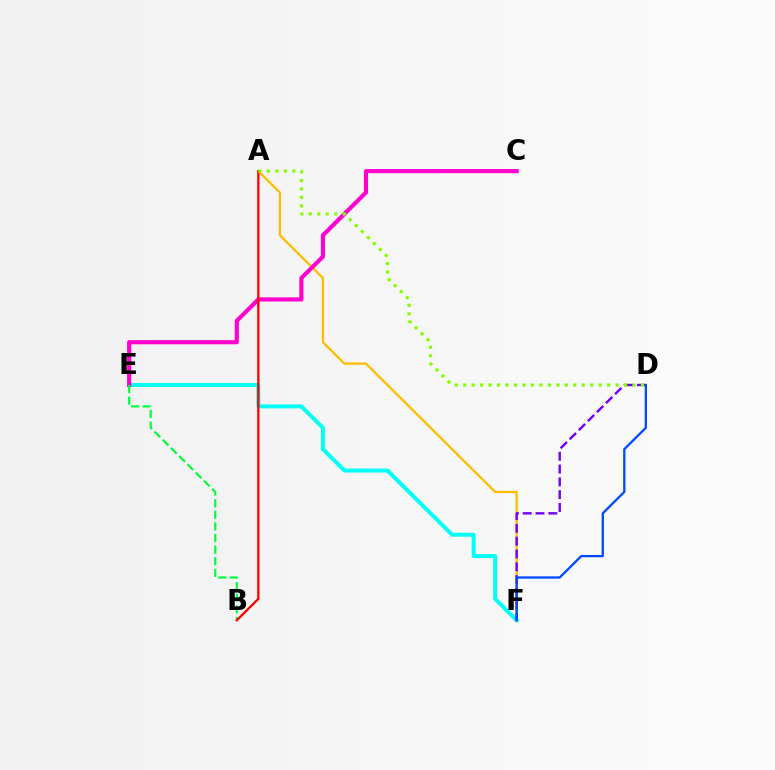{('A', 'F'): [{'color': '#ffbd00', 'line_style': 'solid', 'thickness': 1.65}], ('E', 'F'): [{'color': '#00fff6', 'line_style': 'solid', 'thickness': 2.86}], ('C', 'E'): [{'color': '#ff00cf', 'line_style': 'solid', 'thickness': 2.97}], ('D', 'F'): [{'color': '#7200ff', 'line_style': 'dashed', 'thickness': 1.74}, {'color': '#004bff', 'line_style': 'solid', 'thickness': 1.66}], ('B', 'E'): [{'color': '#00ff39', 'line_style': 'dashed', 'thickness': 1.58}], ('A', 'B'): [{'color': '#ff0000', 'line_style': 'solid', 'thickness': 1.66}], ('A', 'D'): [{'color': '#84ff00', 'line_style': 'dotted', 'thickness': 2.3}]}